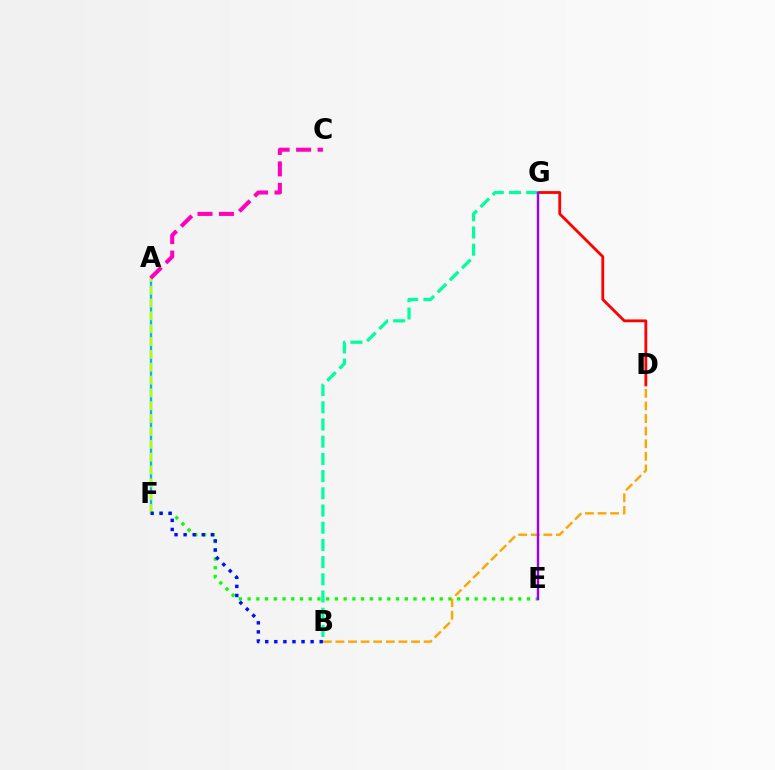{('D', 'G'): [{'color': '#ff0000', 'line_style': 'solid', 'thickness': 2.02}], ('A', 'F'): [{'color': '#00b5ff', 'line_style': 'solid', 'thickness': 1.72}, {'color': '#b3ff00', 'line_style': 'dashed', 'thickness': 1.74}], ('B', 'G'): [{'color': '#00ff9d', 'line_style': 'dashed', 'thickness': 2.34}], ('E', 'F'): [{'color': '#08ff00', 'line_style': 'dotted', 'thickness': 2.37}], ('B', 'D'): [{'color': '#ffa500', 'line_style': 'dashed', 'thickness': 1.71}], ('B', 'F'): [{'color': '#0010ff', 'line_style': 'dotted', 'thickness': 2.47}], ('E', 'G'): [{'color': '#9b00ff', 'line_style': 'solid', 'thickness': 1.74}], ('A', 'C'): [{'color': '#ff00bd', 'line_style': 'dashed', 'thickness': 2.92}]}